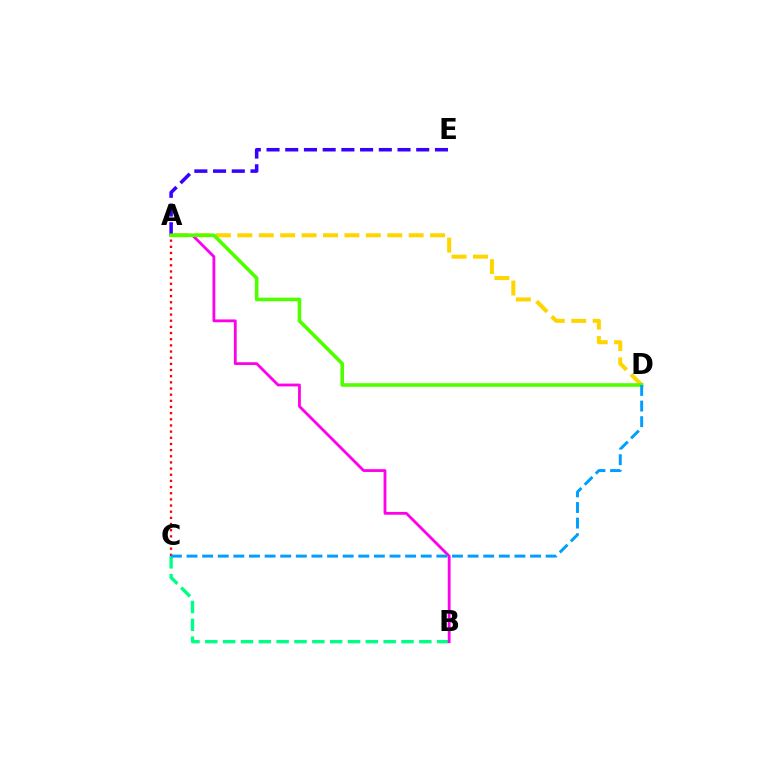{('A', 'C'): [{'color': '#ff0000', 'line_style': 'dotted', 'thickness': 1.67}], ('A', 'D'): [{'color': '#ffd500', 'line_style': 'dashed', 'thickness': 2.91}, {'color': '#4fff00', 'line_style': 'solid', 'thickness': 2.6}], ('B', 'C'): [{'color': '#00ff86', 'line_style': 'dashed', 'thickness': 2.42}], ('A', 'E'): [{'color': '#3700ff', 'line_style': 'dashed', 'thickness': 2.54}], ('A', 'B'): [{'color': '#ff00ed', 'line_style': 'solid', 'thickness': 2.03}], ('C', 'D'): [{'color': '#009eff', 'line_style': 'dashed', 'thickness': 2.12}]}